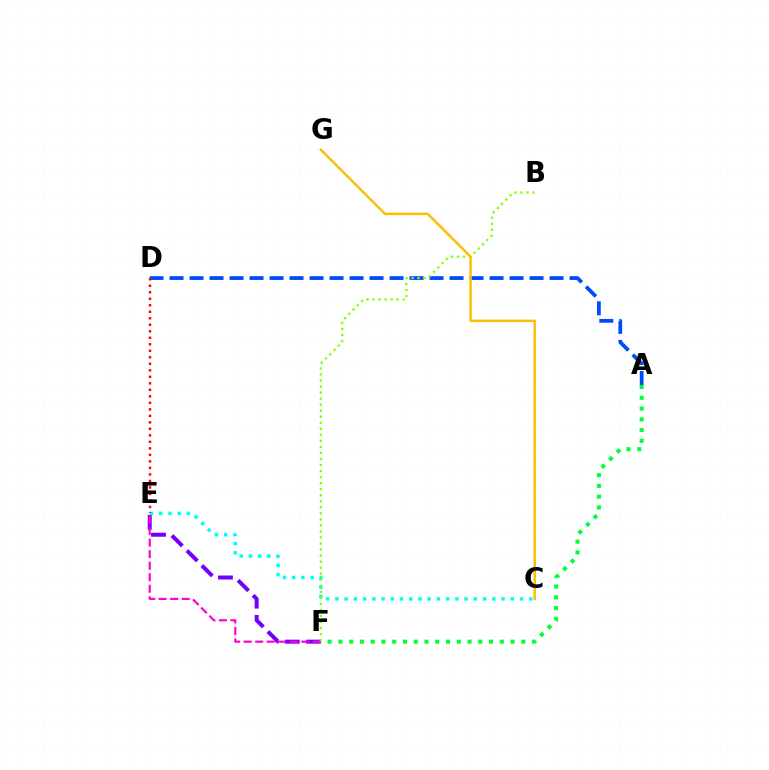{('E', 'F'): [{'color': '#7200ff', 'line_style': 'dashed', 'thickness': 2.88}, {'color': '#ff00cf', 'line_style': 'dashed', 'thickness': 1.57}], ('A', 'F'): [{'color': '#00ff39', 'line_style': 'dotted', 'thickness': 2.92}], ('A', 'D'): [{'color': '#004bff', 'line_style': 'dashed', 'thickness': 2.72}], ('C', 'E'): [{'color': '#00fff6', 'line_style': 'dotted', 'thickness': 2.51}], ('B', 'F'): [{'color': '#84ff00', 'line_style': 'dotted', 'thickness': 1.64}], ('D', 'E'): [{'color': '#ff0000', 'line_style': 'dotted', 'thickness': 1.77}], ('C', 'G'): [{'color': '#ffbd00', 'line_style': 'solid', 'thickness': 1.76}]}